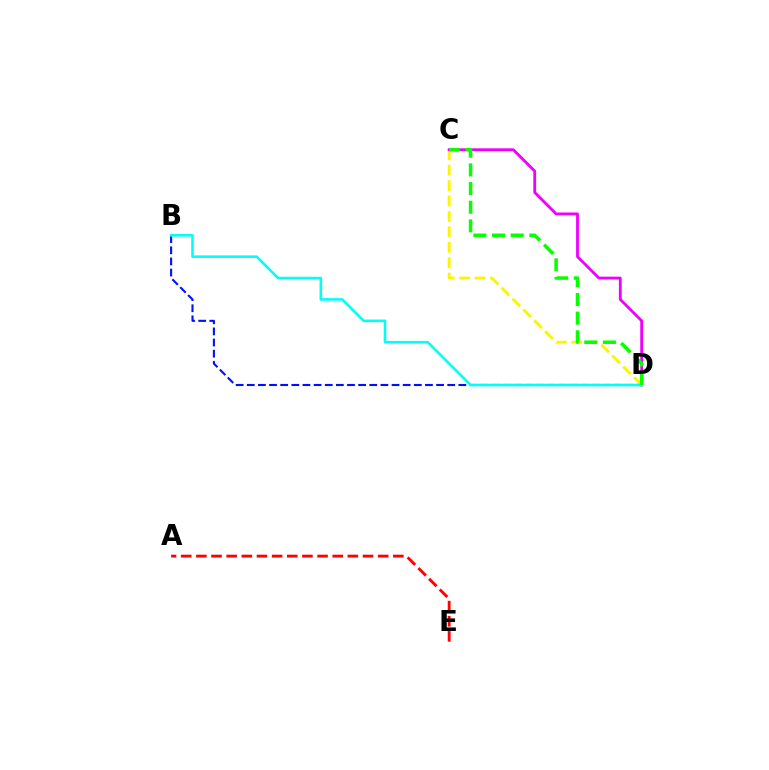{('C', 'D'): [{'color': '#fcf500', 'line_style': 'dashed', 'thickness': 2.1}, {'color': '#ee00ff', 'line_style': 'solid', 'thickness': 2.02}, {'color': '#08ff00', 'line_style': 'dashed', 'thickness': 2.54}], ('B', 'D'): [{'color': '#0010ff', 'line_style': 'dashed', 'thickness': 1.51}, {'color': '#00fff6', 'line_style': 'solid', 'thickness': 1.86}], ('A', 'E'): [{'color': '#ff0000', 'line_style': 'dashed', 'thickness': 2.06}]}